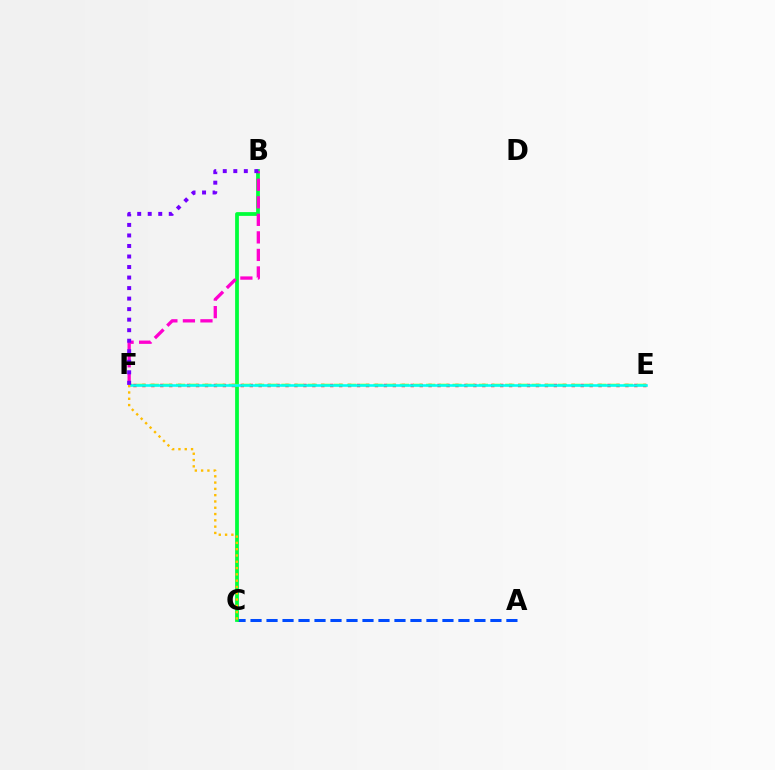{('E', 'F'): [{'color': '#ff0000', 'line_style': 'dotted', 'thickness': 2.43}, {'color': '#84ff00', 'line_style': 'dashed', 'thickness': 1.79}, {'color': '#00fff6', 'line_style': 'solid', 'thickness': 1.86}], ('A', 'C'): [{'color': '#004bff', 'line_style': 'dashed', 'thickness': 2.17}], ('B', 'C'): [{'color': '#00ff39', 'line_style': 'solid', 'thickness': 2.71}], ('B', 'F'): [{'color': '#ff00cf', 'line_style': 'dashed', 'thickness': 2.38}, {'color': '#7200ff', 'line_style': 'dotted', 'thickness': 2.86}], ('C', 'F'): [{'color': '#ffbd00', 'line_style': 'dotted', 'thickness': 1.71}]}